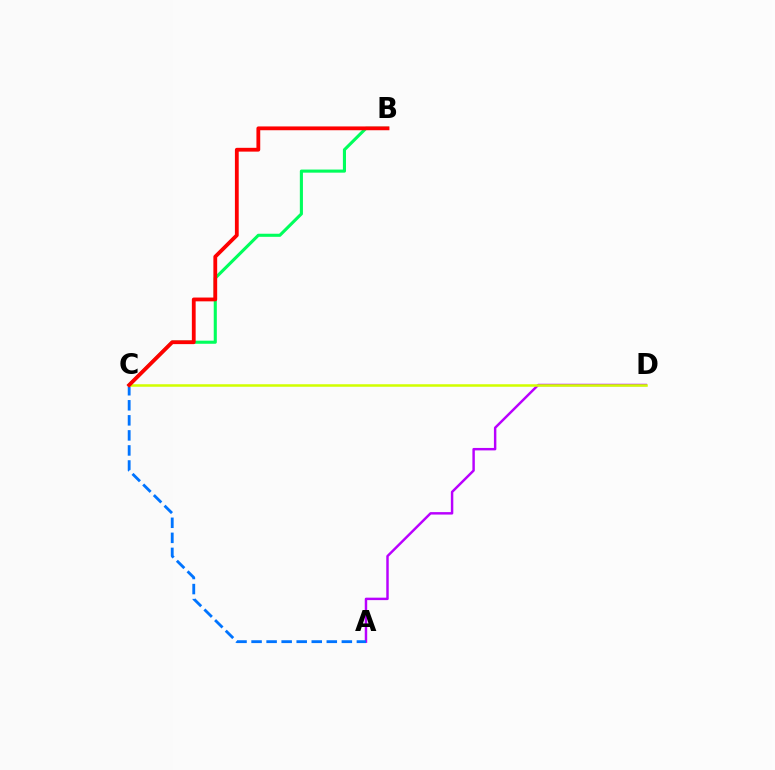{('A', 'D'): [{'color': '#b900ff', 'line_style': 'solid', 'thickness': 1.77}], ('B', 'C'): [{'color': '#00ff5c', 'line_style': 'solid', 'thickness': 2.23}, {'color': '#ff0000', 'line_style': 'solid', 'thickness': 2.74}], ('A', 'C'): [{'color': '#0074ff', 'line_style': 'dashed', 'thickness': 2.04}], ('C', 'D'): [{'color': '#d1ff00', 'line_style': 'solid', 'thickness': 1.82}]}